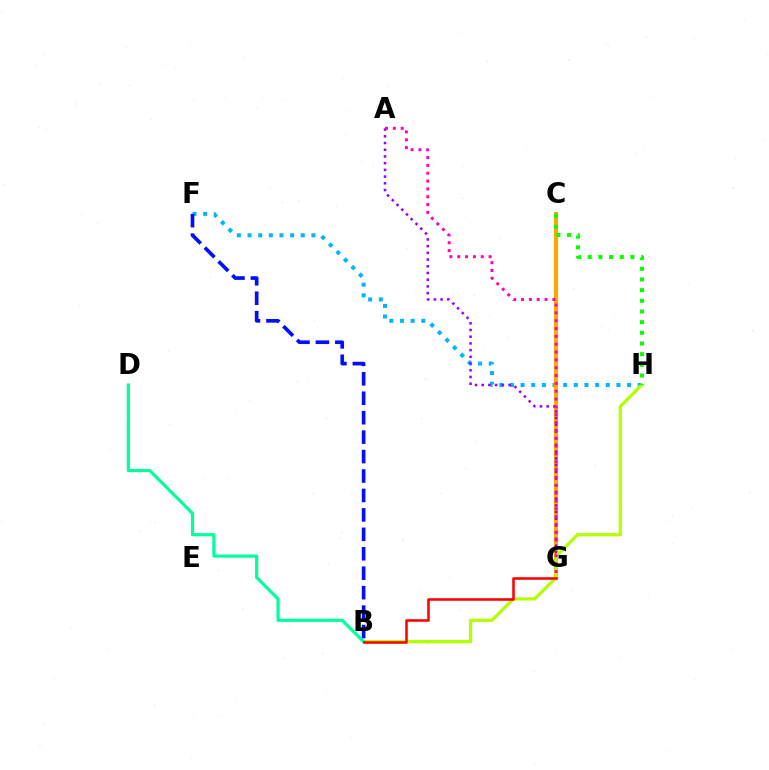{('F', 'H'): [{'color': '#00b5ff', 'line_style': 'dotted', 'thickness': 2.89}], ('C', 'G'): [{'color': '#ffa500', 'line_style': 'solid', 'thickness': 2.97}], ('A', 'G'): [{'color': '#9b00ff', 'line_style': 'dotted', 'thickness': 1.82}, {'color': '#ff00bd', 'line_style': 'dotted', 'thickness': 2.13}], ('B', 'H'): [{'color': '#b3ff00', 'line_style': 'solid', 'thickness': 2.34}], ('B', 'F'): [{'color': '#0010ff', 'line_style': 'dashed', 'thickness': 2.64}], ('B', 'D'): [{'color': '#00ff9d', 'line_style': 'solid', 'thickness': 2.28}], ('B', 'G'): [{'color': '#ff0000', 'line_style': 'solid', 'thickness': 1.84}], ('C', 'H'): [{'color': '#08ff00', 'line_style': 'dotted', 'thickness': 2.9}]}